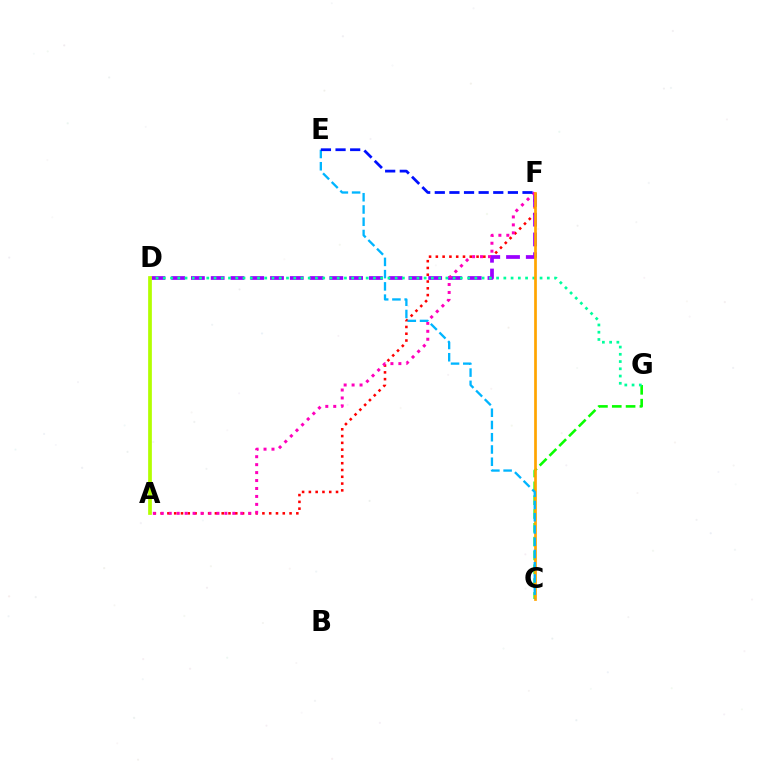{('A', 'F'): [{'color': '#ff0000', 'line_style': 'dotted', 'thickness': 1.84}, {'color': '#ff00bd', 'line_style': 'dotted', 'thickness': 2.16}], ('D', 'F'): [{'color': '#9b00ff', 'line_style': 'dashed', 'thickness': 2.69}], ('C', 'G'): [{'color': '#08ff00', 'line_style': 'dashed', 'thickness': 1.88}], ('D', 'G'): [{'color': '#00ff9d', 'line_style': 'dotted', 'thickness': 1.97}], ('A', 'D'): [{'color': '#b3ff00', 'line_style': 'solid', 'thickness': 2.68}], ('C', 'F'): [{'color': '#ffa500', 'line_style': 'solid', 'thickness': 1.95}], ('C', 'E'): [{'color': '#00b5ff', 'line_style': 'dashed', 'thickness': 1.66}], ('E', 'F'): [{'color': '#0010ff', 'line_style': 'dashed', 'thickness': 1.99}]}